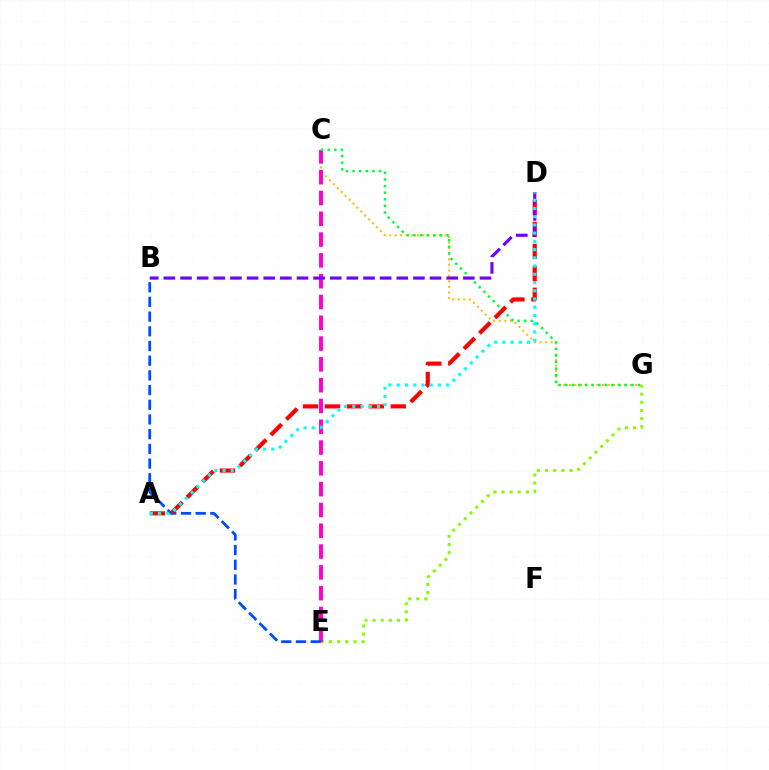{('E', 'G'): [{'color': '#84ff00', 'line_style': 'dotted', 'thickness': 2.21}], ('C', 'G'): [{'color': '#ffbd00', 'line_style': 'dotted', 'thickness': 1.5}, {'color': '#00ff39', 'line_style': 'dotted', 'thickness': 1.8}], ('C', 'E'): [{'color': '#ff00cf', 'line_style': 'dashed', 'thickness': 2.83}], ('B', 'E'): [{'color': '#004bff', 'line_style': 'dashed', 'thickness': 2.0}], ('A', 'D'): [{'color': '#ff0000', 'line_style': 'dashed', 'thickness': 2.98}, {'color': '#00fff6', 'line_style': 'dotted', 'thickness': 2.24}], ('B', 'D'): [{'color': '#7200ff', 'line_style': 'dashed', 'thickness': 2.26}]}